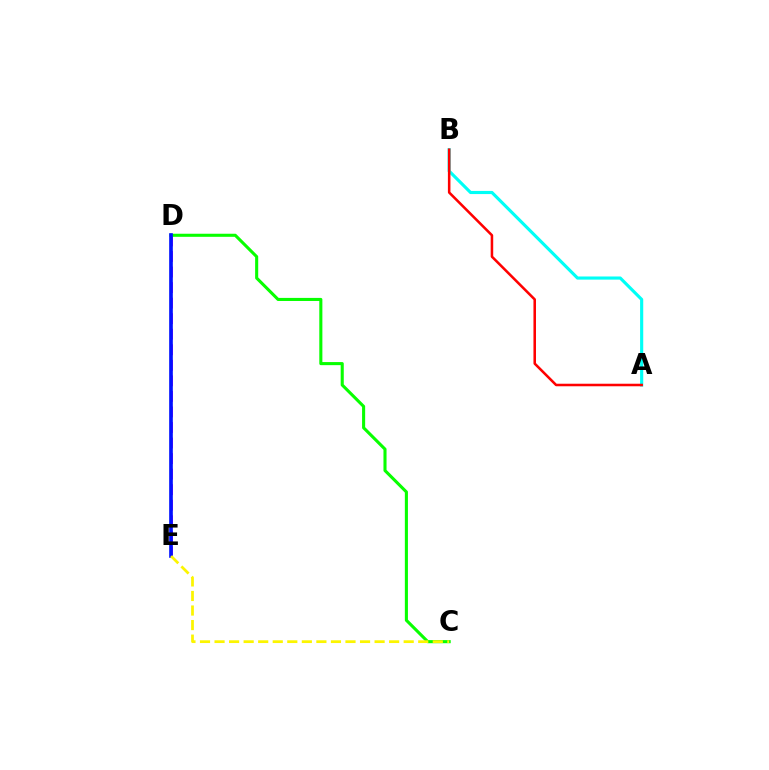{('A', 'B'): [{'color': '#00fff6', 'line_style': 'solid', 'thickness': 2.26}, {'color': '#ff0000', 'line_style': 'solid', 'thickness': 1.83}], ('D', 'E'): [{'color': '#ee00ff', 'line_style': 'dashed', 'thickness': 2.11}, {'color': '#0010ff', 'line_style': 'solid', 'thickness': 2.63}], ('C', 'D'): [{'color': '#08ff00', 'line_style': 'solid', 'thickness': 2.22}], ('C', 'E'): [{'color': '#fcf500', 'line_style': 'dashed', 'thickness': 1.98}]}